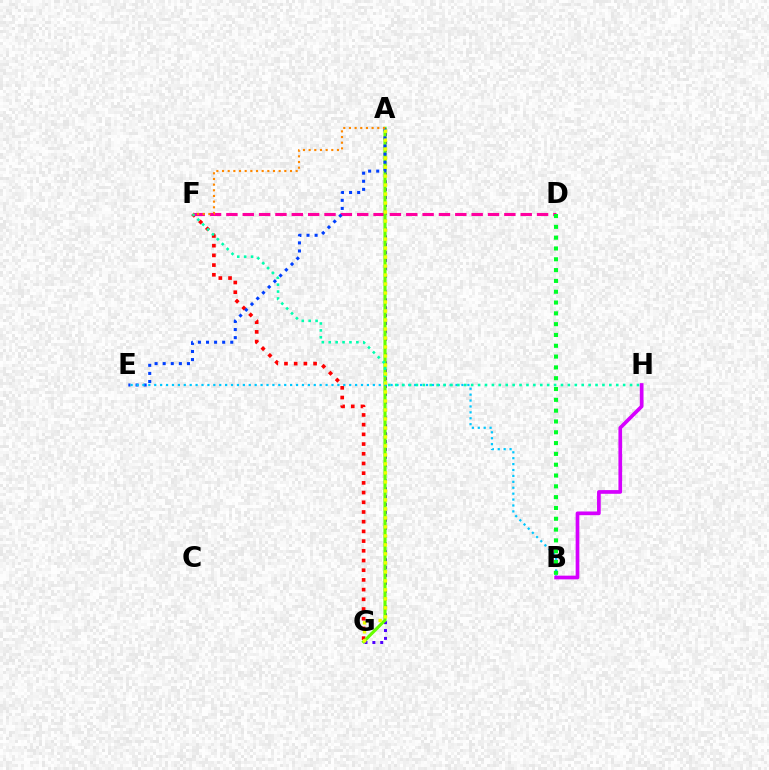{('F', 'G'): [{'color': '#ff0000', 'line_style': 'dotted', 'thickness': 2.64}], ('D', 'F'): [{'color': '#ff00a0', 'line_style': 'dashed', 'thickness': 2.22}], ('A', 'G'): [{'color': '#4f00ff', 'line_style': 'dotted', 'thickness': 2.14}, {'color': '#66ff00', 'line_style': 'solid', 'thickness': 2.26}, {'color': '#eeff00', 'line_style': 'dotted', 'thickness': 2.44}], ('A', 'E'): [{'color': '#003fff', 'line_style': 'dotted', 'thickness': 2.2}], ('B', 'E'): [{'color': '#00c7ff', 'line_style': 'dotted', 'thickness': 1.61}], ('B', 'D'): [{'color': '#00ff27', 'line_style': 'dotted', 'thickness': 2.94}], ('F', 'H'): [{'color': '#00ffaf', 'line_style': 'dotted', 'thickness': 1.88}], ('B', 'H'): [{'color': '#d600ff', 'line_style': 'solid', 'thickness': 2.66}], ('A', 'F'): [{'color': '#ff8800', 'line_style': 'dotted', 'thickness': 1.54}]}